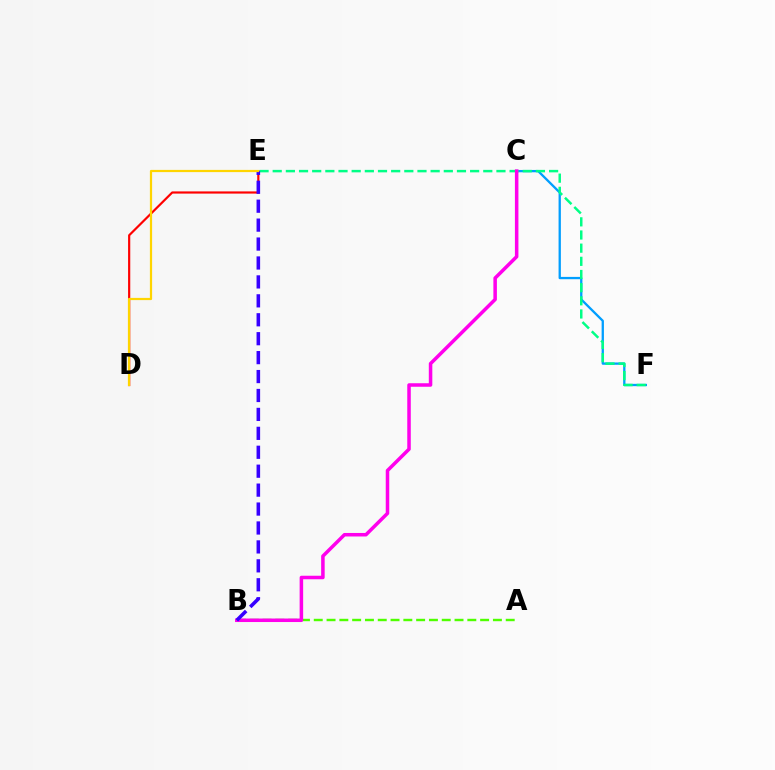{('D', 'E'): [{'color': '#ff0000', 'line_style': 'solid', 'thickness': 1.57}, {'color': '#ffd500', 'line_style': 'solid', 'thickness': 1.59}], ('A', 'B'): [{'color': '#4fff00', 'line_style': 'dashed', 'thickness': 1.74}], ('C', 'F'): [{'color': '#009eff', 'line_style': 'solid', 'thickness': 1.66}], ('E', 'F'): [{'color': '#00ff86', 'line_style': 'dashed', 'thickness': 1.79}], ('B', 'C'): [{'color': '#ff00ed', 'line_style': 'solid', 'thickness': 2.53}], ('B', 'E'): [{'color': '#3700ff', 'line_style': 'dashed', 'thickness': 2.57}]}